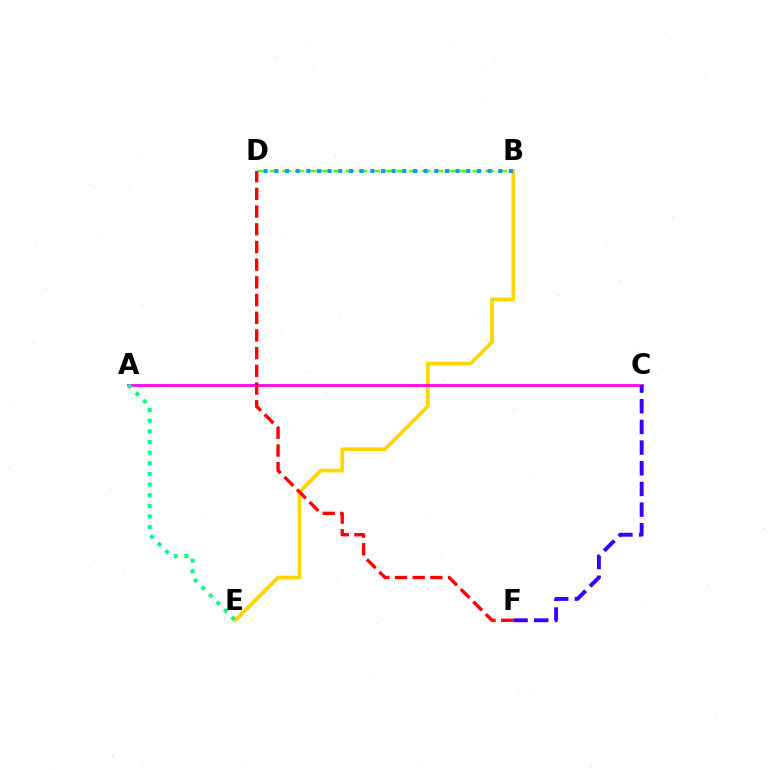{('B', 'E'): [{'color': '#ffd500', 'line_style': 'solid', 'thickness': 2.67}], ('A', 'C'): [{'color': '#ff00ed', 'line_style': 'solid', 'thickness': 1.99}], ('C', 'F'): [{'color': '#3700ff', 'line_style': 'dashed', 'thickness': 2.81}], ('A', 'E'): [{'color': '#00ff86', 'line_style': 'dotted', 'thickness': 2.89}], ('B', 'D'): [{'color': '#4fff00', 'line_style': 'dashed', 'thickness': 1.72}, {'color': '#009eff', 'line_style': 'dotted', 'thickness': 2.9}], ('D', 'F'): [{'color': '#ff0000', 'line_style': 'dashed', 'thickness': 2.4}]}